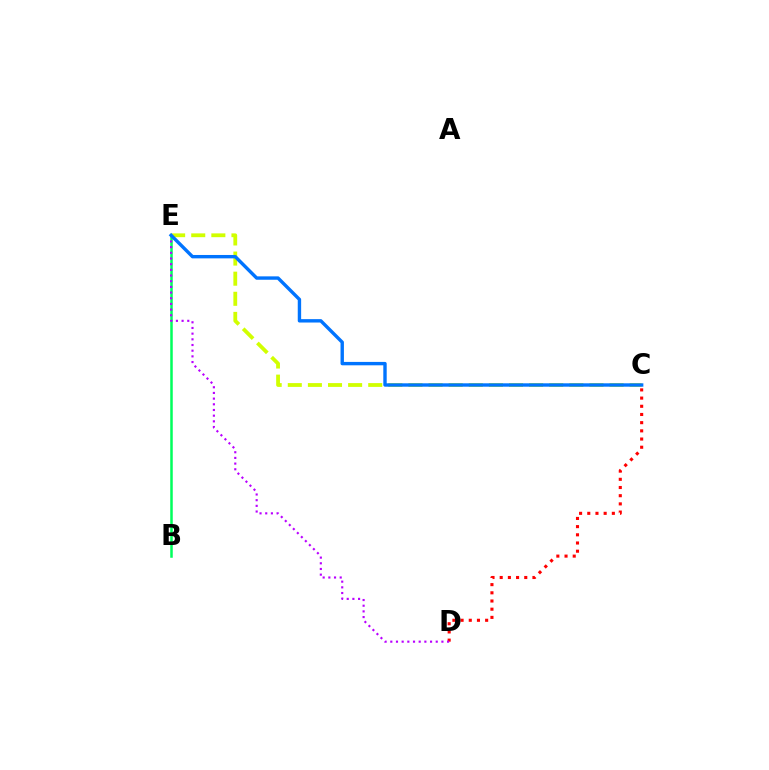{('B', 'E'): [{'color': '#00ff5c', 'line_style': 'solid', 'thickness': 1.81}], ('C', 'D'): [{'color': '#ff0000', 'line_style': 'dotted', 'thickness': 2.23}], ('C', 'E'): [{'color': '#d1ff00', 'line_style': 'dashed', 'thickness': 2.73}, {'color': '#0074ff', 'line_style': 'solid', 'thickness': 2.44}], ('D', 'E'): [{'color': '#b900ff', 'line_style': 'dotted', 'thickness': 1.54}]}